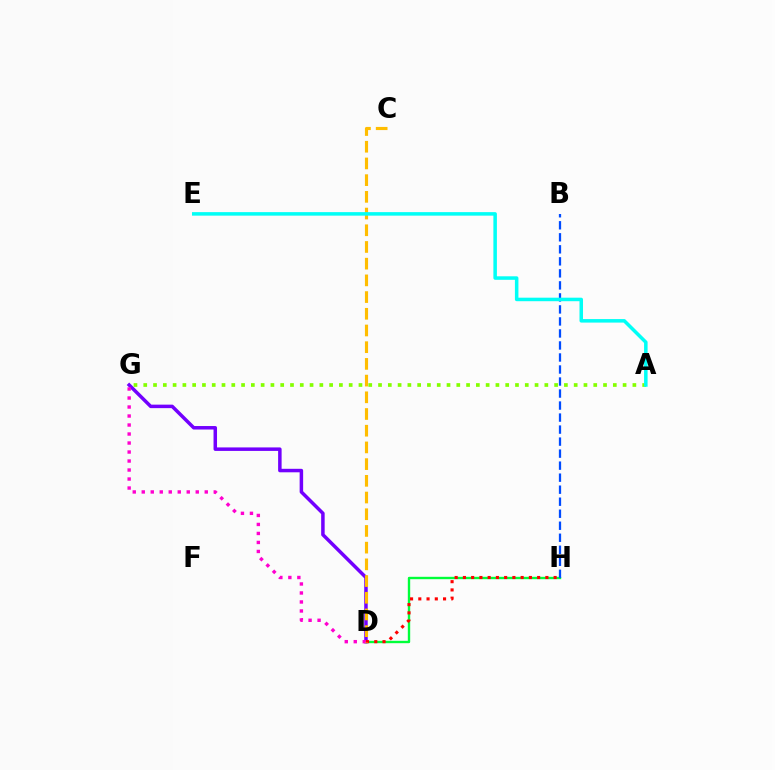{('D', 'G'): [{'color': '#7200ff', 'line_style': 'solid', 'thickness': 2.52}, {'color': '#ff00cf', 'line_style': 'dotted', 'thickness': 2.45}], ('D', 'H'): [{'color': '#00ff39', 'line_style': 'solid', 'thickness': 1.71}, {'color': '#ff0000', 'line_style': 'dotted', 'thickness': 2.24}], ('B', 'H'): [{'color': '#004bff', 'line_style': 'dashed', 'thickness': 1.63}], ('C', 'D'): [{'color': '#ffbd00', 'line_style': 'dashed', 'thickness': 2.27}], ('A', 'G'): [{'color': '#84ff00', 'line_style': 'dotted', 'thickness': 2.66}], ('A', 'E'): [{'color': '#00fff6', 'line_style': 'solid', 'thickness': 2.53}]}